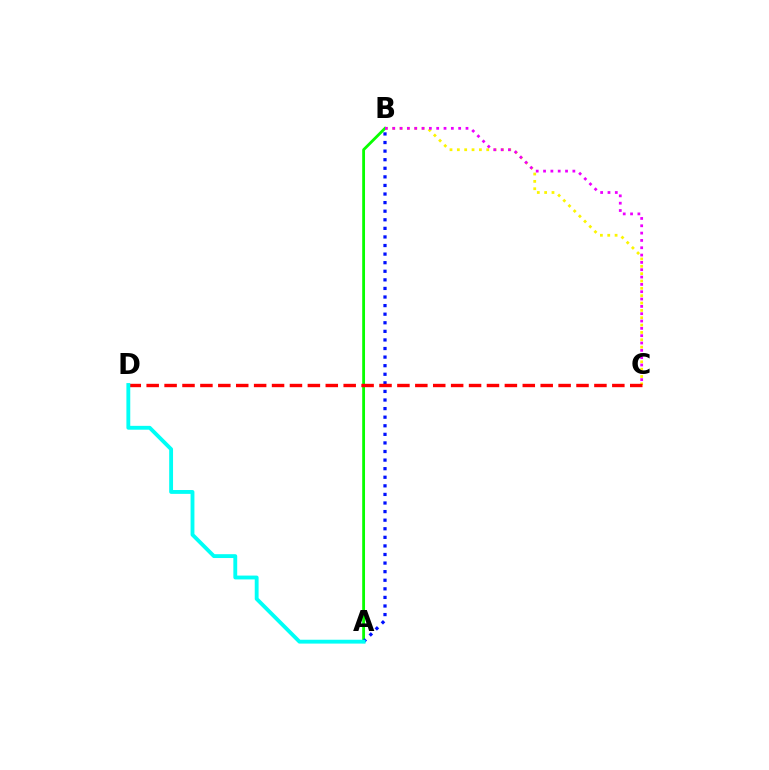{('B', 'C'): [{'color': '#fcf500', 'line_style': 'dotted', 'thickness': 2.0}, {'color': '#ee00ff', 'line_style': 'dotted', 'thickness': 1.99}], ('A', 'B'): [{'color': '#08ff00', 'line_style': 'solid', 'thickness': 2.03}, {'color': '#0010ff', 'line_style': 'dotted', 'thickness': 2.33}], ('C', 'D'): [{'color': '#ff0000', 'line_style': 'dashed', 'thickness': 2.43}], ('A', 'D'): [{'color': '#00fff6', 'line_style': 'solid', 'thickness': 2.77}]}